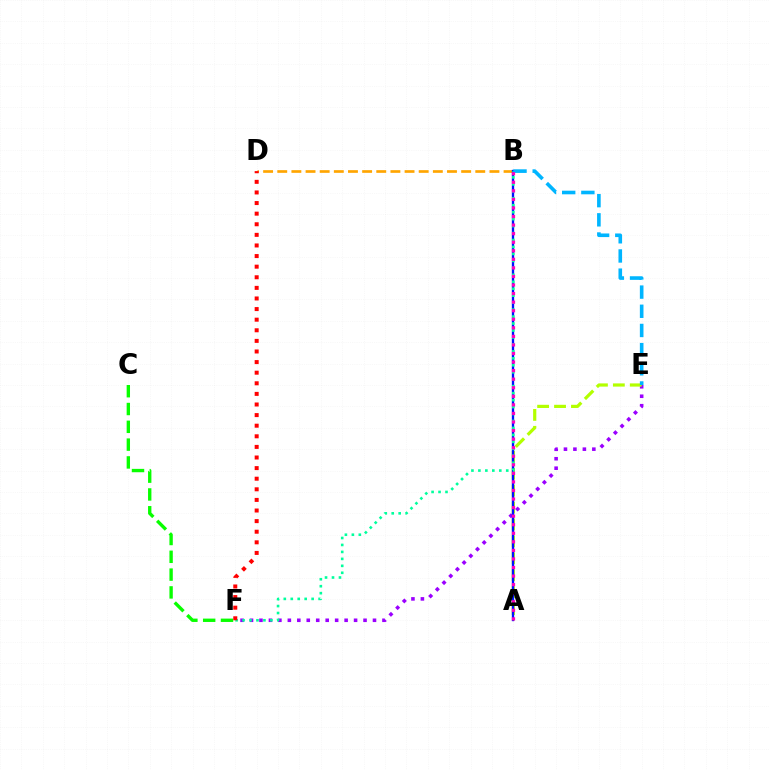{('E', 'F'): [{'color': '#9b00ff', 'line_style': 'dotted', 'thickness': 2.57}], ('B', 'D'): [{'color': '#ffa500', 'line_style': 'dashed', 'thickness': 1.92}], ('A', 'E'): [{'color': '#b3ff00', 'line_style': 'dashed', 'thickness': 2.3}], ('C', 'F'): [{'color': '#08ff00', 'line_style': 'dashed', 'thickness': 2.42}], ('A', 'B'): [{'color': '#0010ff', 'line_style': 'solid', 'thickness': 1.68}, {'color': '#ff00bd', 'line_style': 'dotted', 'thickness': 2.33}], ('B', 'F'): [{'color': '#00ff9d', 'line_style': 'dotted', 'thickness': 1.89}], ('B', 'E'): [{'color': '#00b5ff', 'line_style': 'dashed', 'thickness': 2.6}], ('D', 'F'): [{'color': '#ff0000', 'line_style': 'dotted', 'thickness': 2.88}]}